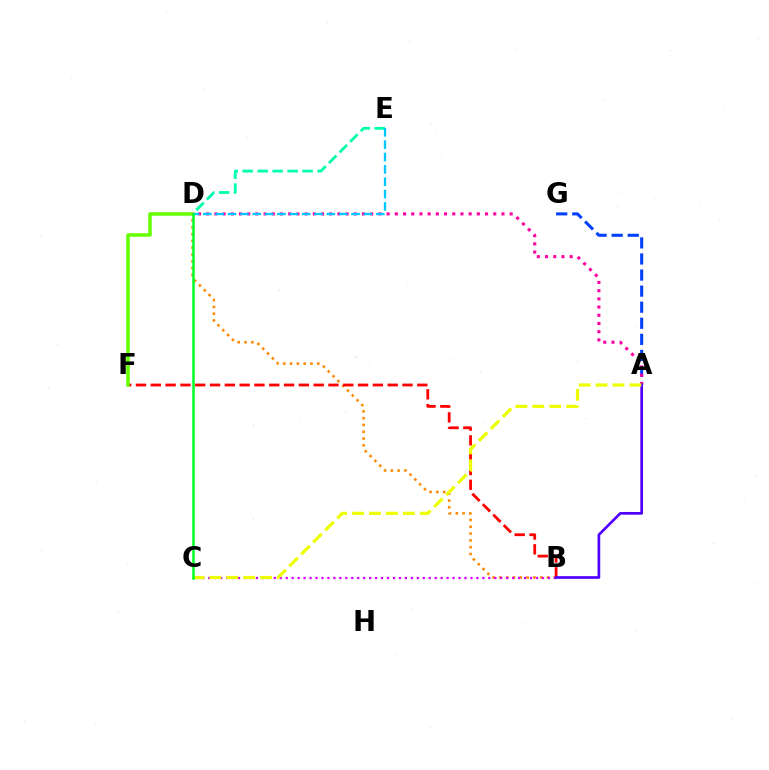{('A', 'G'): [{'color': '#003fff', 'line_style': 'dashed', 'thickness': 2.18}], ('B', 'D'): [{'color': '#ff8800', 'line_style': 'dotted', 'thickness': 1.85}], ('B', 'C'): [{'color': '#d600ff', 'line_style': 'dotted', 'thickness': 1.62}], ('D', 'E'): [{'color': '#00ffaf', 'line_style': 'dashed', 'thickness': 2.03}, {'color': '#00c7ff', 'line_style': 'dashed', 'thickness': 1.68}], ('B', 'F'): [{'color': '#ff0000', 'line_style': 'dashed', 'thickness': 2.01}], ('D', 'F'): [{'color': '#66ff00', 'line_style': 'solid', 'thickness': 2.55}], ('A', 'D'): [{'color': '#ff00a0', 'line_style': 'dotted', 'thickness': 2.23}], ('A', 'B'): [{'color': '#4f00ff', 'line_style': 'solid', 'thickness': 1.94}], ('A', 'C'): [{'color': '#eeff00', 'line_style': 'dashed', 'thickness': 2.3}], ('C', 'D'): [{'color': '#00ff27', 'line_style': 'solid', 'thickness': 1.8}]}